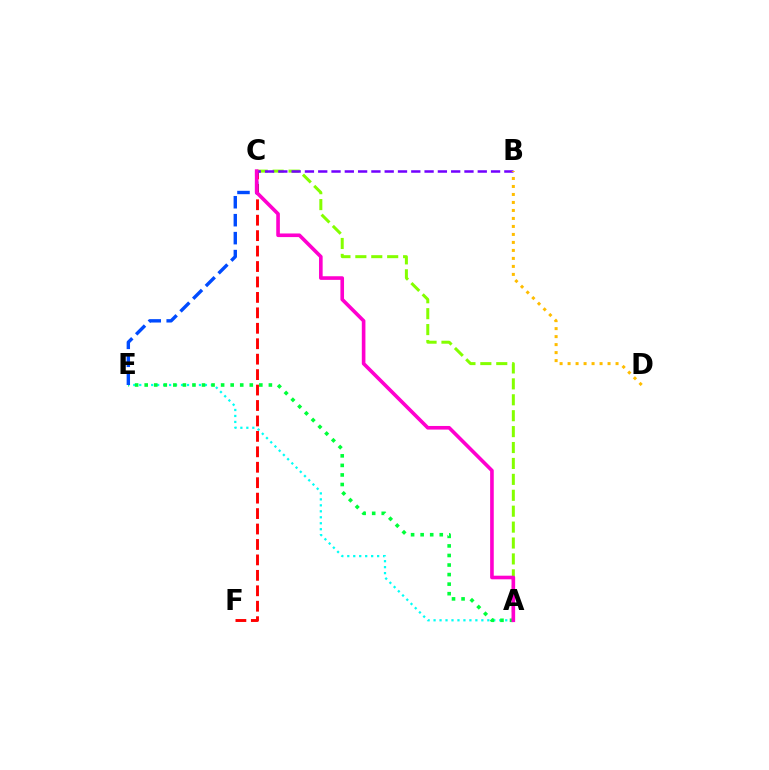{('A', 'C'): [{'color': '#84ff00', 'line_style': 'dashed', 'thickness': 2.16}, {'color': '#ff00cf', 'line_style': 'solid', 'thickness': 2.61}], ('A', 'E'): [{'color': '#00fff6', 'line_style': 'dotted', 'thickness': 1.62}, {'color': '#00ff39', 'line_style': 'dotted', 'thickness': 2.6}], ('C', 'F'): [{'color': '#ff0000', 'line_style': 'dashed', 'thickness': 2.1}], ('B', 'C'): [{'color': '#7200ff', 'line_style': 'dashed', 'thickness': 1.81}], ('C', 'E'): [{'color': '#004bff', 'line_style': 'dashed', 'thickness': 2.44}], ('B', 'D'): [{'color': '#ffbd00', 'line_style': 'dotted', 'thickness': 2.17}]}